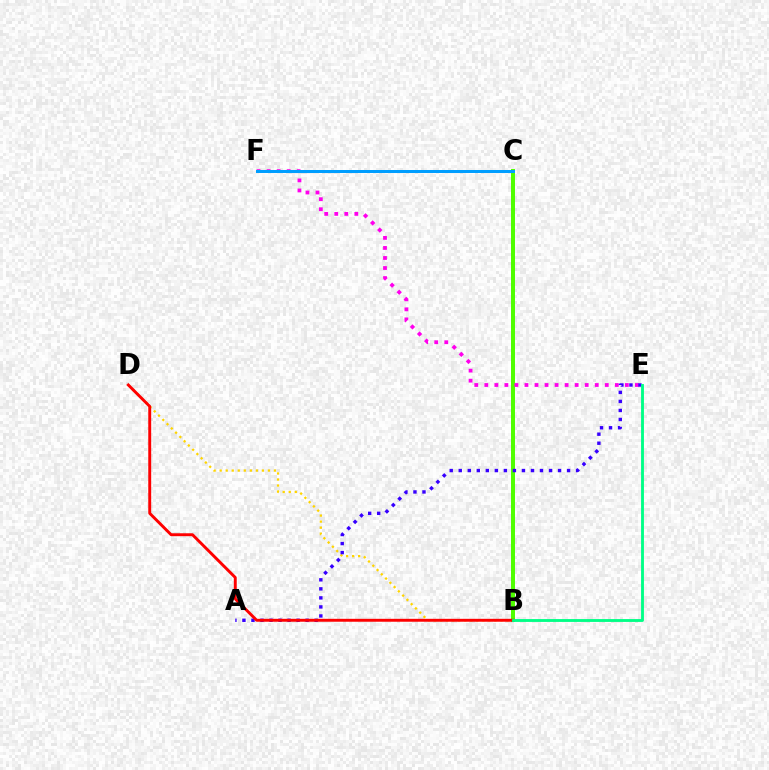{('B', 'C'): [{'color': '#4fff00', 'line_style': 'solid', 'thickness': 2.86}], ('E', 'F'): [{'color': '#ff00ed', 'line_style': 'dotted', 'thickness': 2.73}], ('B', 'D'): [{'color': '#ffd500', 'line_style': 'dotted', 'thickness': 1.64}, {'color': '#ff0000', 'line_style': 'solid', 'thickness': 2.1}], ('A', 'E'): [{'color': '#3700ff', 'line_style': 'dotted', 'thickness': 2.45}], ('B', 'E'): [{'color': '#00ff86', 'line_style': 'solid', 'thickness': 2.06}], ('C', 'F'): [{'color': '#009eff', 'line_style': 'solid', 'thickness': 2.15}]}